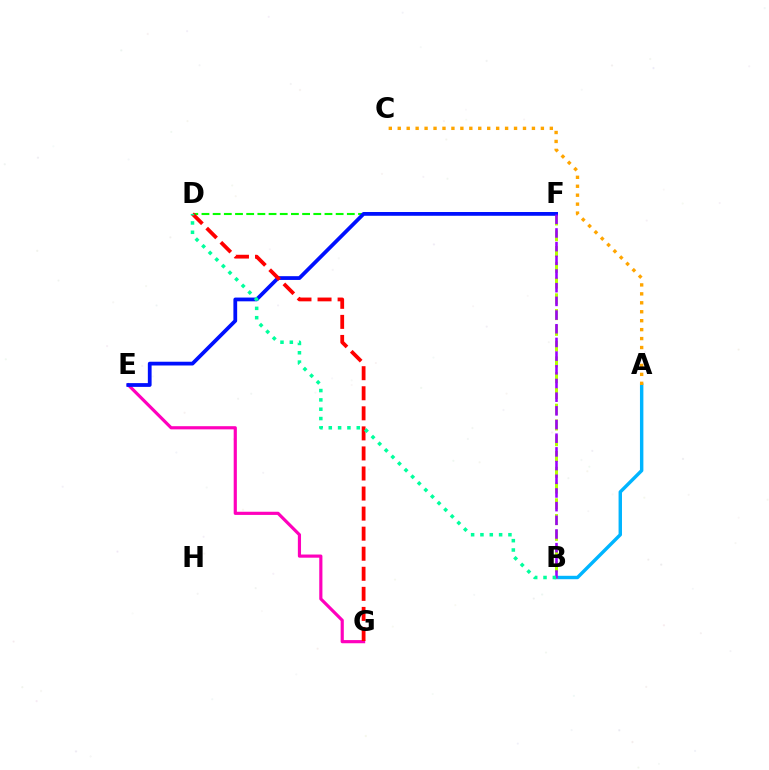{('D', 'F'): [{'color': '#08ff00', 'line_style': 'dashed', 'thickness': 1.52}], ('E', 'G'): [{'color': '#ff00bd', 'line_style': 'solid', 'thickness': 2.28}], ('A', 'B'): [{'color': '#00b5ff', 'line_style': 'solid', 'thickness': 2.47}], ('A', 'C'): [{'color': '#ffa500', 'line_style': 'dotted', 'thickness': 2.43}], ('B', 'F'): [{'color': '#b3ff00', 'line_style': 'dashed', 'thickness': 2.14}, {'color': '#9b00ff', 'line_style': 'dashed', 'thickness': 1.86}], ('E', 'F'): [{'color': '#0010ff', 'line_style': 'solid', 'thickness': 2.71}], ('D', 'G'): [{'color': '#ff0000', 'line_style': 'dashed', 'thickness': 2.73}], ('B', 'D'): [{'color': '#00ff9d', 'line_style': 'dotted', 'thickness': 2.54}]}